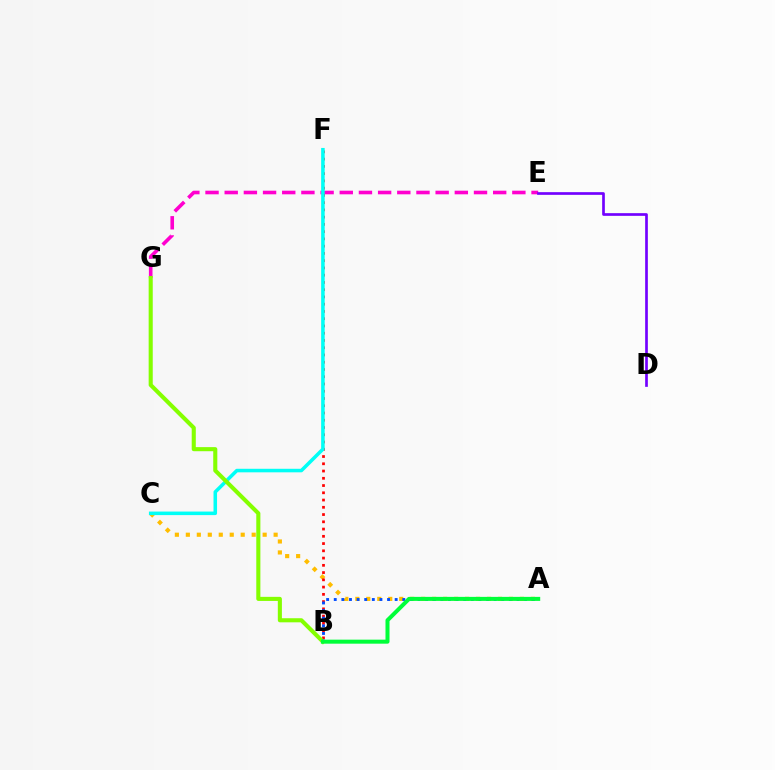{('E', 'G'): [{'color': '#ff00cf', 'line_style': 'dashed', 'thickness': 2.61}], ('A', 'C'): [{'color': '#ffbd00', 'line_style': 'dotted', 'thickness': 2.98}], ('B', 'F'): [{'color': '#ff0000', 'line_style': 'dotted', 'thickness': 1.97}], ('C', 'F'): [{'color': '#00fff6', 'line_style': 'solid', 'thickness': 2.55}], ('B', 'G'): [{'color': '#84ff00', 'line_style': 'solid', 'thickness': 2.94}], ('A', 'B'): [{'color': '#004bff', 'line_style': 'dotted', 'thickness': 2.07}, {'color': '#00ff39', 'line_style': 'solid', 'thickness': 2.89}], ('D', 'E'): [{'color': '#7200ff', 'line_style': 'solid', 'thickness': 1.94}]}